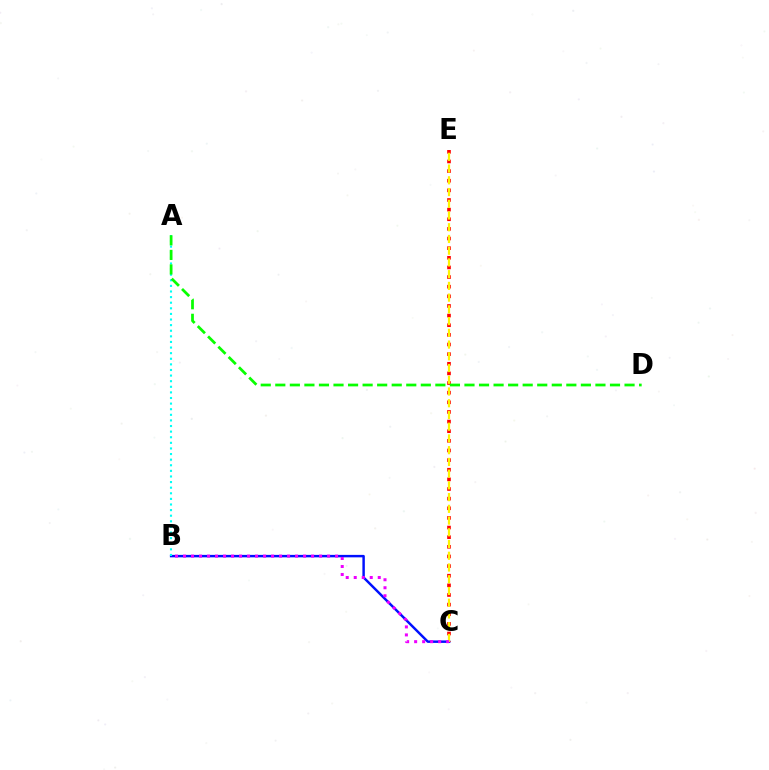{('B', 'C'): [{'color': '#0010ff', 'line_style': 'solid', 'thickness': 1.77}, {'color': '#ee00ff', 'line_style': 'dotted', 'thickness': 2.17}], ('A', 'B'): [{'color': '#00fff6', 'line_style': 'dotted', 'thickness': 1.52}], ('C', 'E'): [{'color': '#ff0000', 'line_style': 'dotted', 'thickness': 2.62}, {'color': '#fcf500', 'line_style': 'dashed', 'thickness': 1.59}], ('A', 'D'): [{'color': '#08ff00', 'line_style': 'dashed', 'thickness': 1.98}]}